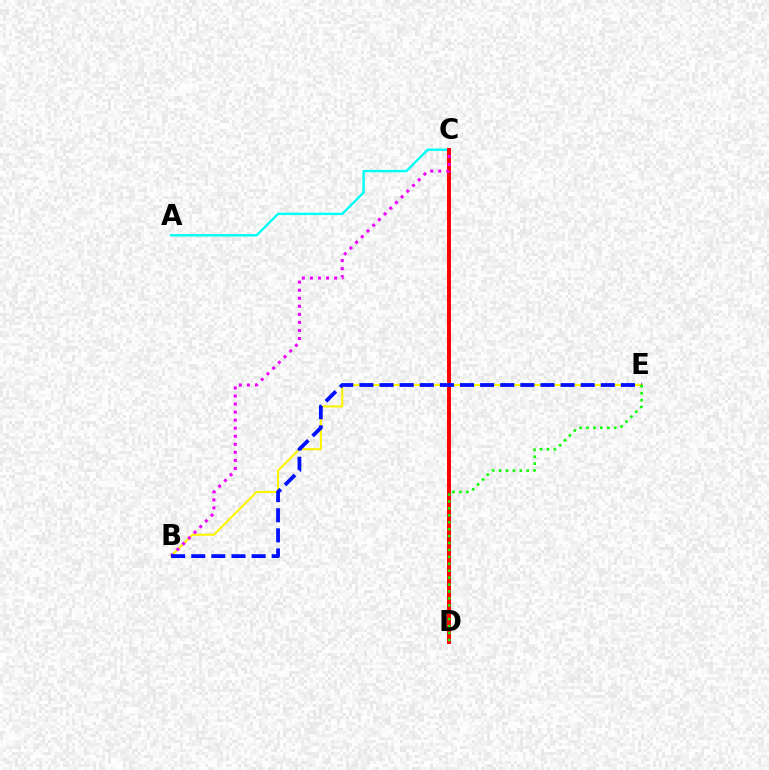{('A', 'C'): [{'color': '#00fff6', 'line_style': 'solid', 'thickness': 1.72}], ('B', 'E'): [{'color': '#fcf500', 'line_style': 'solid', 'thickness': 1.5}, {'color': '#0010ff', 'line_style': 'dashed', 'thickness': 2.73}], ('C', 'D'): [{'color': '#ff0000', 'line_style': 'solid', 'thickness': 2.86}], ('B', 'C'): [{'color': '#ee00ff', 'line_style': 'dotted', 'thickness': 2.19}], ('D', 'E'): [{'color': '#08ff00', 'line_style': 'dotted', 'thickness': 1.88}]}